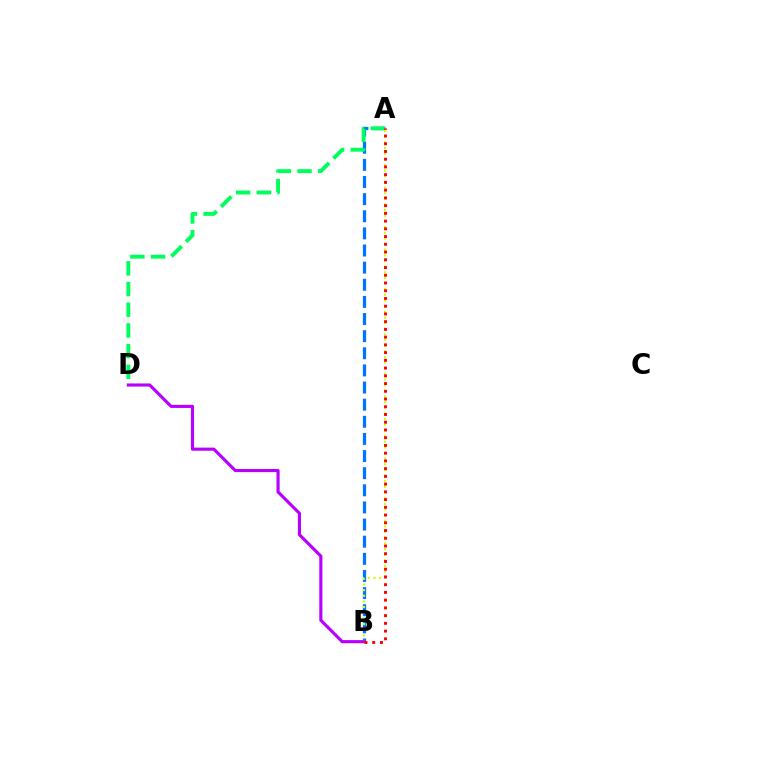{('A', 'B'): [{'color': '#0074ff', 'line_style': 'dashed', 'thickness': 2.33}, {'color': '#d1ff00', 'line_style': 'dotted', 'thickness': 1.53}, {'color': '#ff0000', 'line_style': 'dotted', 'thickness': 2.1}], ('A', 'D'): [{'color': '#00ff5c', 'line_style': 'dashed', 'thickness': 2.81}], ('B', 'D'): [{'color': '#b900ff', 'line_style': 'solid', 'thickness': 2.25}]}